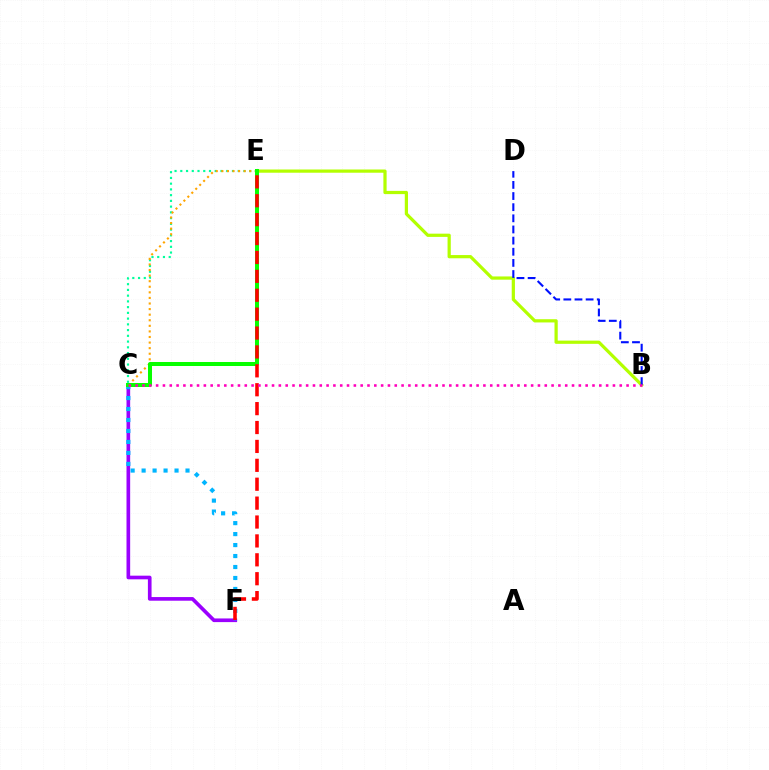{('C', 'F'): [{'color': '#9b00ff', 'line_style': 'solid', 'thickness': 2.63}, {'color': '#00b5ff', 'line_style': 'dotted', 'thickness': 2.98}], ('C', 'E'): [{'color': '#00ff9d', 'line_style': 'dotted', 'thickness': 1.56}, {'color': '#ffa500', 'line_style': 'dotted', 'thickness': 1.52}, {'color': '#08ff00', 'line_style': 'solid', 'thickness': 2.89}], ('B', 'E'): [{'color': '#b3ff00', 'line_style': 'solid', 'thickness': 2.32}], ('B', 'D'): [{'color': '#0010ff', 'line_style': 'dashed', 'thickness': 1.51}], ('E', 'F'): [{'color': '#ff0000', 'line_style': 'dashed', 'thickness': 2.57}], ('B', 'C'): [{'color': '#ff00bd', 'line_style': 'dotted', 'thickness': 1.85}]}